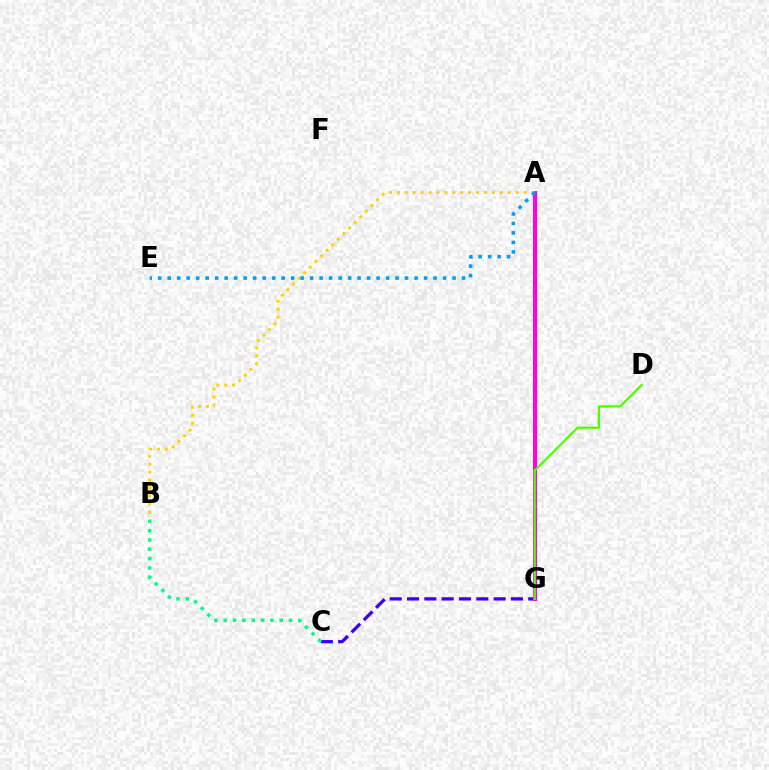{('A', 'G'): [{'color': '#ff0000', 'line_style': 'dashed', 'thickness': 2.24}, {'color': '#ff00ed', 'line_style': 'solid', 'thickness': 2.89}], ('C', 'G'): [{'color': '#3700ff', 'line_style': 'dashed', 'thickness': 2.35}], ('A', 'B'): [{'color': '#ffd500', 'line_style': 'dotted', 'thickness': 2.15}], ('D', 'G'): [{'color': '#4fff00', 'line_style': 'solid', 'thickness': 1.6}], ('A', 'E'): [{'color': '#009eff', 'line_style': 'dotted', 'thickness': 2.58}], ('B', 'C'): [{'color': '#00ff86', 'line_style': 'dotted', 'thickness': 2.54}]}